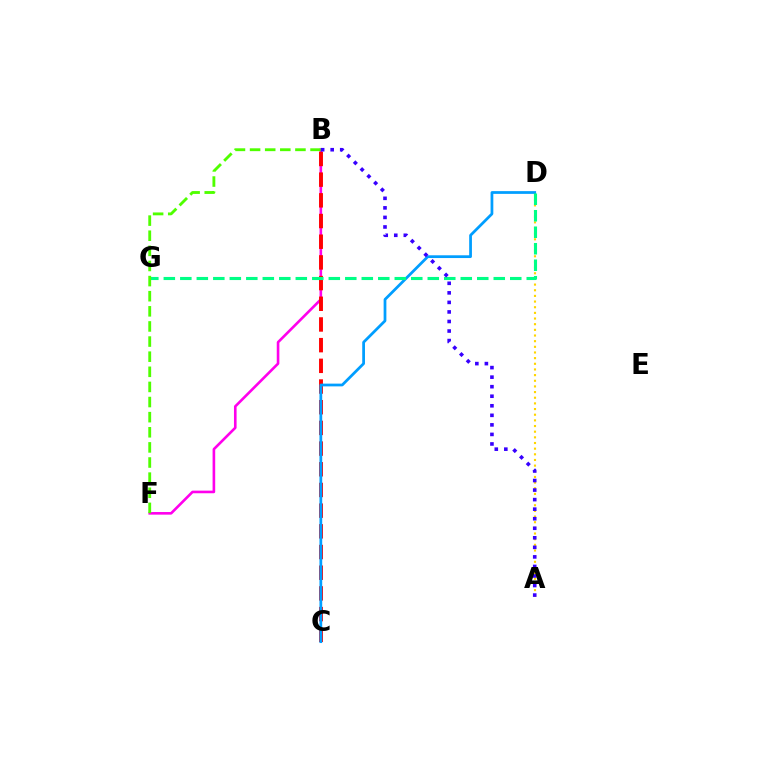{('A', 'D'): [{'color': '#ffd500', 'line_style': 'dotted', 'thickness': 1.54}], ('B', 'F'): [{'color': '#ff00ed', 'line_style': 'solid', 'thickness': 1.88}, {'color': '#4fff00', 'line_style': 'dashed', 'thickness': 2.05}], ('B', 'C'): [{'color': '#ff0000', 'line_style': 'dashed', 'thickness': 2.81}], ('C', 'D'): [{'color': '#009eff', 'line_style': 'solid', 'thickness': 1.98}], ('D', 'G'): [{'color': '#00ff86', 'line_style': 'dashed', 'thickness': 2.24}], ('A', 'B'): [{'color': '#3700ff', 'line_style': 'dotted', 'thickness': 2.59}]}